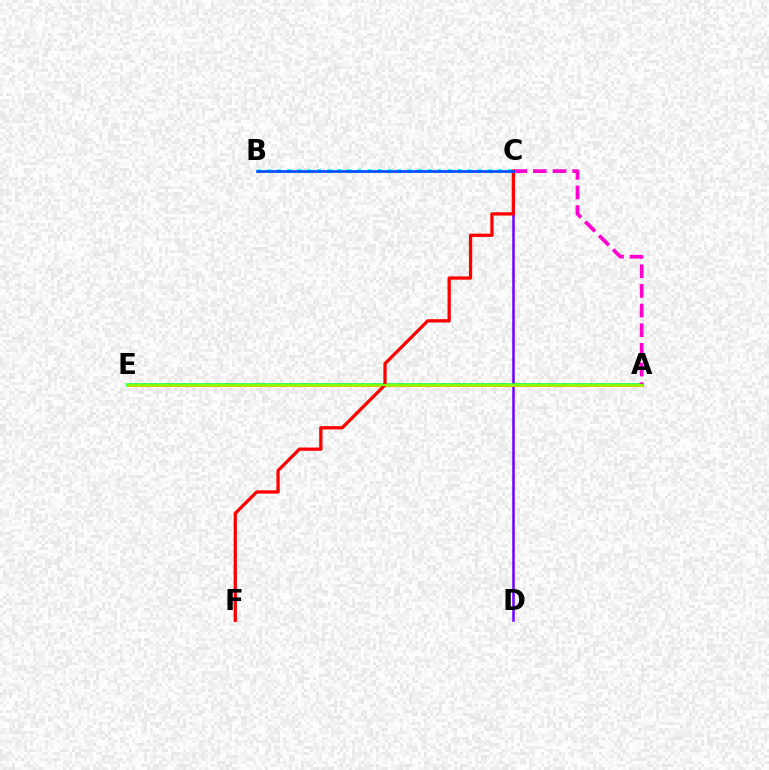{('C', 'D'): [{'color': '#7200ff', 'line_style': 'solid', 'thickness': 1.81}], ('A', 'E'): [{'color': '#00ff39', 'line_style': 'solid', 'thickness': 2.56}, {'color': '#ffbd00', 'line_style': 'solid', 'thickness': 1.99}, {'color': '#84ff00', 'line_style': 'solid', 'thickness': 1.57}], ('B', 'C'): [{'color': '#00fff6', 'line_style': 'dotted', 'thickness': 2.73}, {'color': '#004bff', 'line_style': 'solid', 'thickness': 1.92}], ('C', 'F'): [{'color': '#ff0000', 'line_style': 'solid', 'thickness': 2.36}], ('A', 'C'): [{'color': '#ff00cf', 'line_style': 'dashed', 'thickness': 2.67}]}